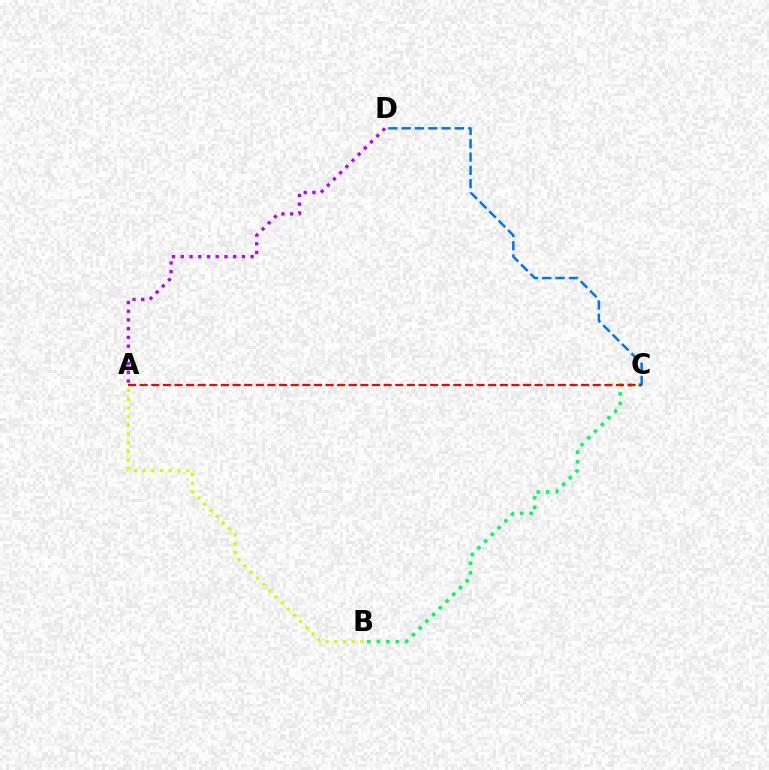{('B', 'C'): [{'color': '#00ff5c', 'line_style': 'dotted', 'thickness': 2.58}], ('A', 'B'): [{'color': '#d1ff00', 'line_style': 'dotted', 'thickness': 2.37}], ('C', 'D'): [{'color': '#0074ff', 'line_style': 'dashed', 'thickness': 1.81}], ('A', 'D'): [{'color': '#b900ff', 'line_style': 'dotted', 'thickness': 2.37}], ('A', 'C'): [{'color': '#ff0000', 'line_style': 'dashed', 'thickness': 1.58}]}